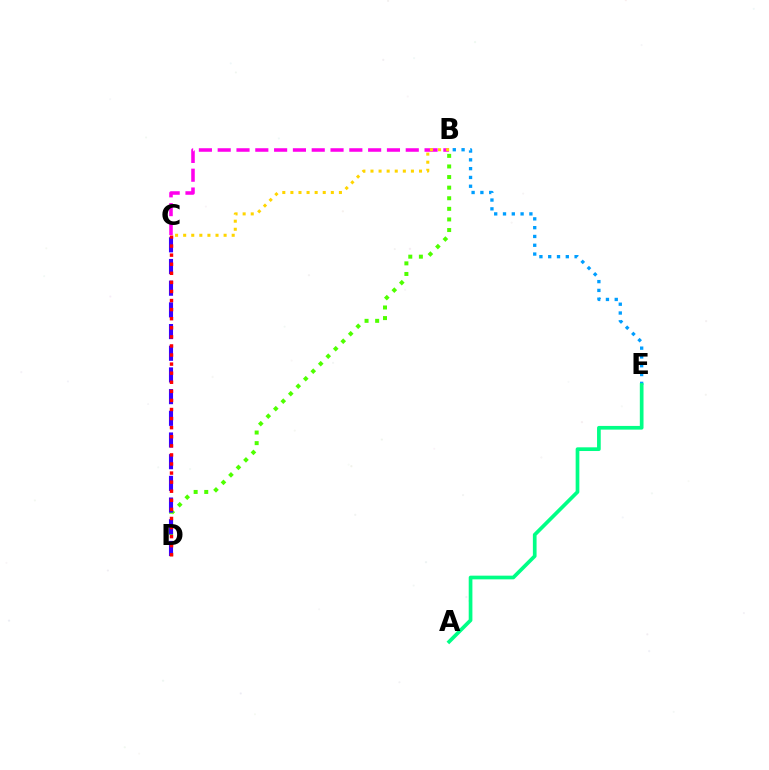{('B', 'D'): [{'color': '#4fff00', 'line_style': 'dotted', 'thickness': 2.88}], ('B', 'E'): [{'color': '#009eff', 'line_style': 'dotted', 'thickness': 2.39}], ('C', 'D'): [{'color': '#3700ff', 'line_style': 'dashed', 'thickness': 2.95}, {'color': '#ff0000', 'line_style': 'dotted', 'thickness': 2.47}], ('B', 'C'): [{'color': '#ff00ed', 'line_style': 'dashed', 'thickness': 2.55}, {'color': '#ffd500', 'line_style': 'dotted', 'thickness': 2.2}], ('A', 'E'): [{'color': '#00ff86', 'line_style': 'solid', 'thickness': 2.66}]}